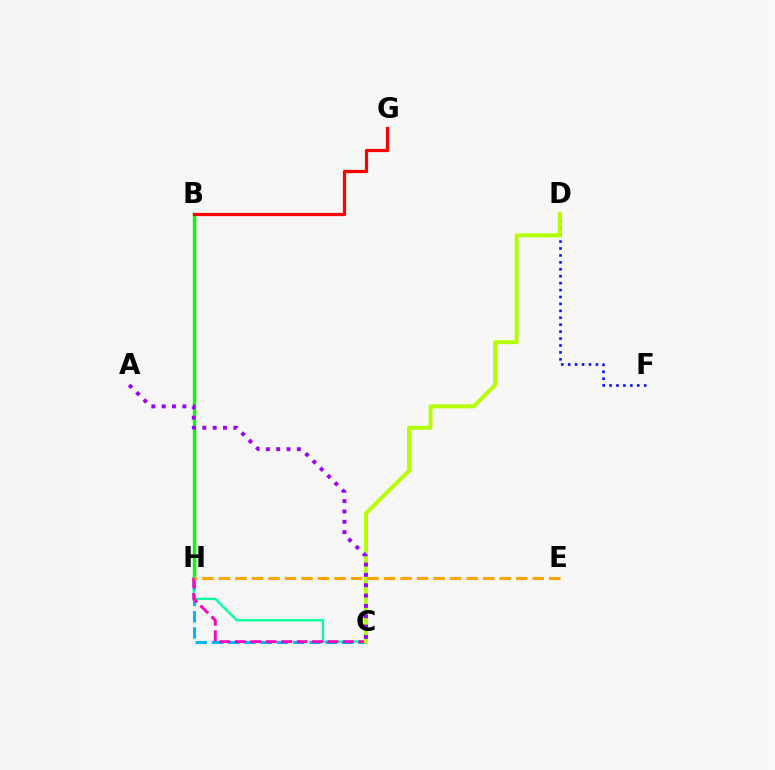{('B', 'H'): [{'color': '#08ff00', 'line_style': 'solid', 'thickness': 2.44}], ('C', 'H'): [{'color': '#00ff9d', 'line_style': 'solid', 'thickness': 1.68}, {'color': '#00b5ff', 'line_style': 'dashed', 'thickness': 2.21}, {'color': '#ff00bd', 'line_style': 'dashed', 'thickness': 2.1}], ('B', 'G'): [{'color': '#ff0000', 'line_style': 'solid', 'thickness': 2.31}], ('D', 'F'): [{'color': '#0010ff', 'line_style': 'dotted', 'thickness': 1.88}], ('C', 'D'): [{'color': '#b3ff00', 'line_style': 'solid', 'thickness': 2.84}], ('A', 'C'): [{'color': '#9b00ff', 'line_style': 'dotted', 'thickness': 2.81}], ('E', 'H'): [{'color': '#ffa500', 'line_style': 'dashed', 'thickness': 2.24}]}